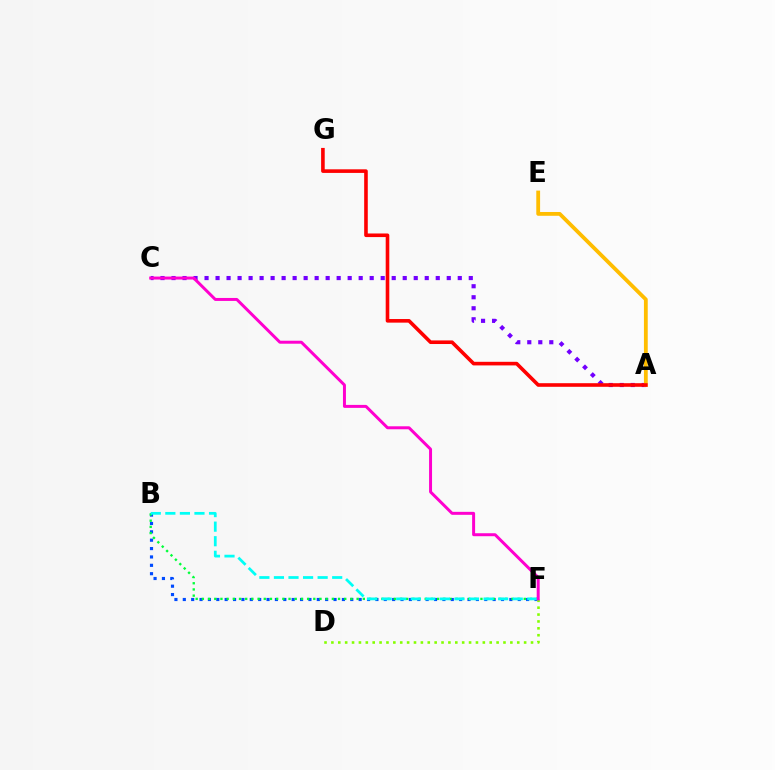{('B', 'F'): [{'color': '#004bff', 'line_style': 'dotted', 'thickness': 2.28}, {'color': '#00ff39', 'line_style': 'dotted', 'thickness': 1.68}, {'color': '#00fff6', 'line_style': 'dashed', 'thickness': 1.98}], ('D', 'F'): [{'color': '#84ff00', 'line_style': 'dotted', 'thickness': 1.87}], ('A', 'C'): [{'color': '#7200ff', 'line_style': 'dotted', 'thickness': 2.99}], ('A', 'E'): [{'color': '#ffbd00', 'line_style': 'solid', 'thickness': 2.74}], ('A', 'G'): [{'color': '#ff0000', 'line_style': 'solid', 'thickness': 2.6}], ('C', 'F'): [{'color': '#ff00cf', 'line_style': 'solid', 'thickness': 2.14}]}